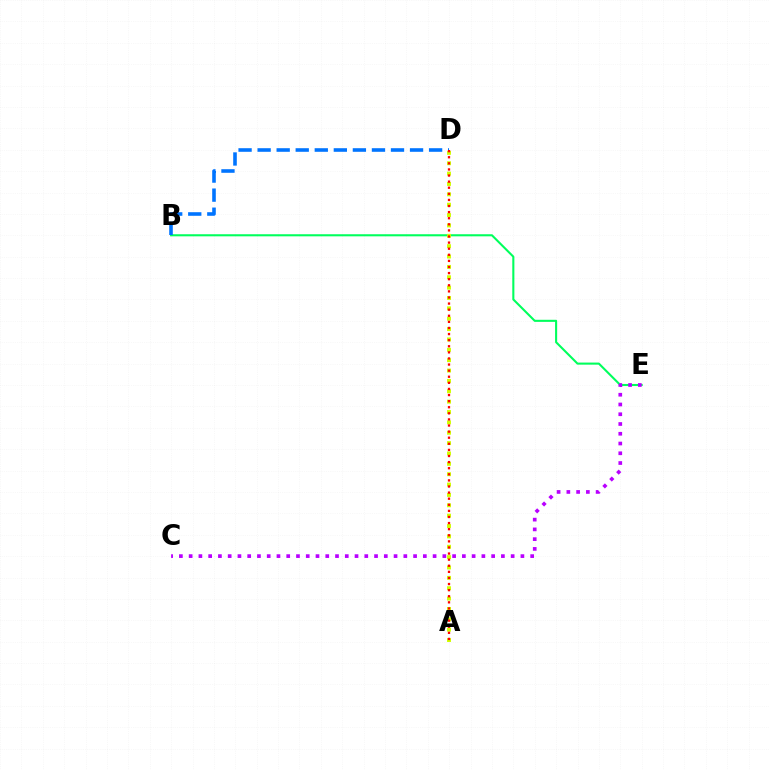{('B', 'E'): [{'color': '#00ff5c', 'line_style': 'solid', 'thickness': 1.5}], ('B', 'D'): [{'color': '#0074ff', 'line_style': 'dashed', 'thickness': 2.59}], ('A', 'D'): [{'color': '#d1ff00', 'line_style': 'dotted', 'thickness': 2.82}, {'color': '#ff0000', 'line_style': 'dotted', 'thickness': 1.66}], ('C', 'E'): [{'color': '#b900ff', 'line_style': 'dotted', 'thickness': 2.65}]}